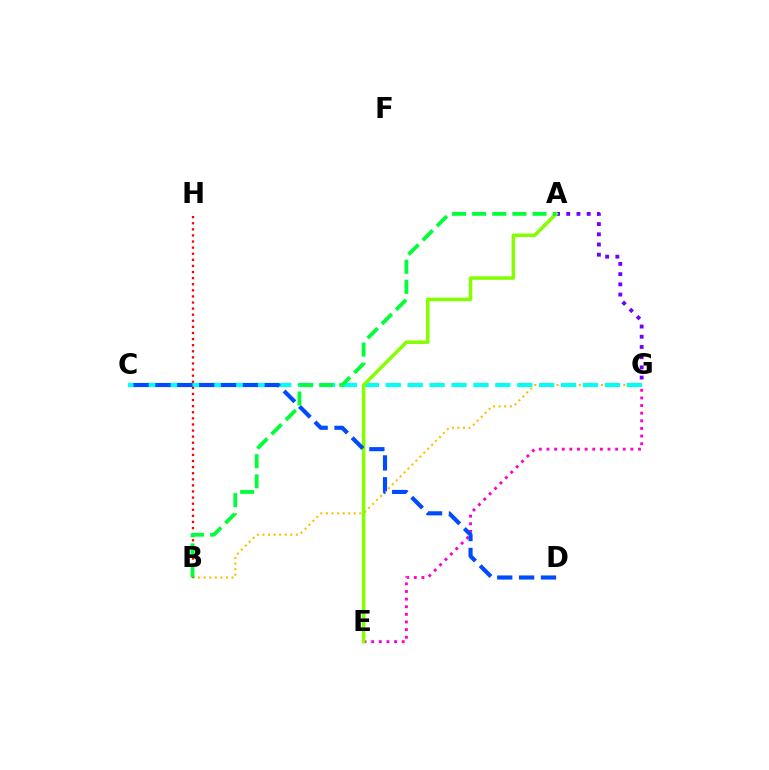{('E', 'G'): [{'color': '#ff00cf', 'line_style': 'dotted', 'thickness': 2.07}], ('B', 'G'): [{'color': '#ffbd00', 'line_style': 'dotted', 'thickness': 1.51}], ('C', 'G'): [{'color': '#00fff6', 'line_style': 'dashed', 'thickness': 2.98}], ('A', 'G'): [{'color': '#7200ff', 'line_style': 'dotted', 'thickness': 2.77}], ('B', 'H'): [{'color': '#ff0000', 'line_style': 'dotted', 'thickness': 1.66}], ('A', 'E'): [{'color': '#84ff00', 'line_style': 'solid', 'thickness': 2.53}], ('C', 'D'): [{'color': '#004bff', 'line_style': 'dashed', 'thickness': 2.97}], ('A', 'B'): [{'color': '#00ff39', 'line_style': 'dashed', 'thickness': 2.73}]}